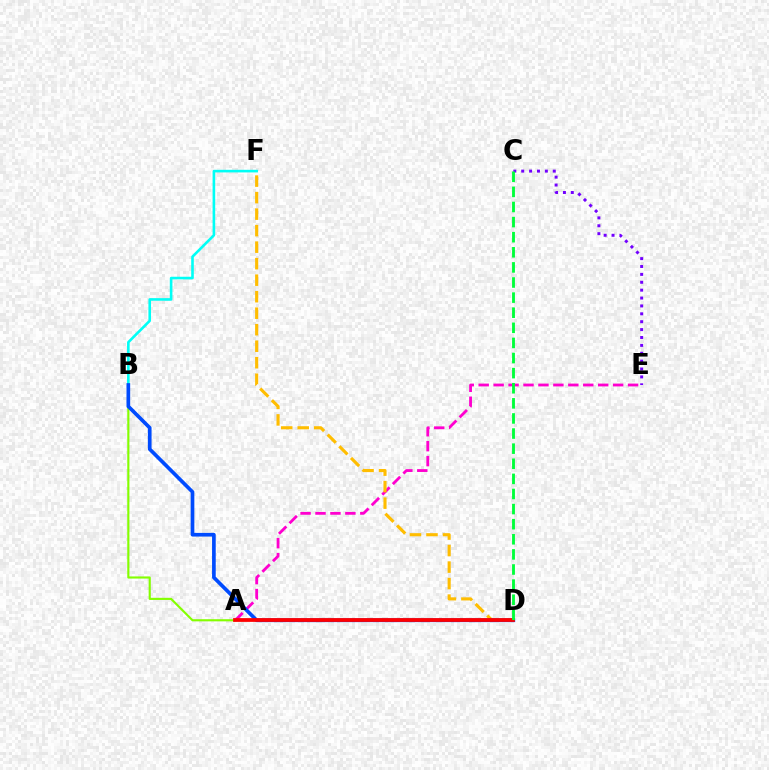{('A', 'B'): [{'color': '#84ff00', 'line_style': 'solid', 'thickness': 1.54}], ('B', 'F'): [{'color': '#00fff6', 'line_style': 'solid', 'thickness': 1.88}], ('A', 'E'): [{'color': '#ff00cf', 'line_style': 'dashed', 'thickness': 2.03}], ('C', 'E'): [{'color': '#7200ff', 'line_style': 'dotted', 'thickness': 2.14}], ('D', 'F'): [{'color': '#ffbd00', 'line_style': 'dashed', 'thickness': 2.24}], ('B', 'D'): [{'color': '#004bff', 'line_style': 'solid', 'thickness': 2.65}], ('A', 'D'): [{'color': '#ff0000', 'line_style': 'solid', 'thickness': 2.71}], ('C', 'D'): [{'color': '#00ff39', 'line_style': 'dashed', 'thickness': 2.05}]}